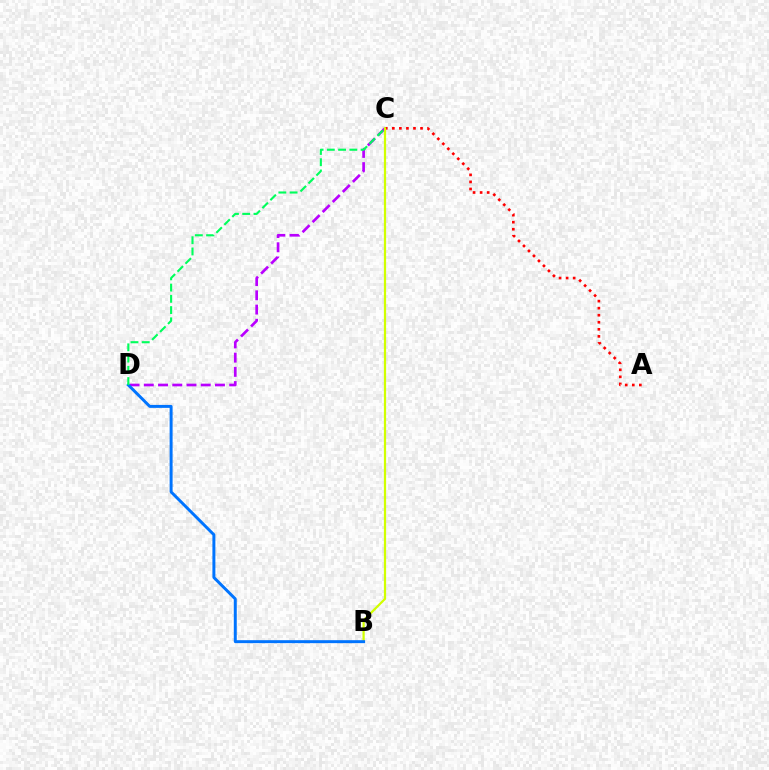{('A', 'C'): [{'color': '#ff0000', 'line_style': 'dotted', 'thickness': 1.92}], ('C', 'D'): [{'color': '#b900ff', 'line_style': 'dashed', 'thickness': 1.93}, {'color': '#00ff5c', 'line_style': 'dashed', 'thickness': 1.53}], ('B', 'C'): [{'color': '#d1ff00', 'line_style': 'solid', 'thickness': 1.6}], ('B', 'D'): [{'color': '#0074ff', 'line_style': 'solid', 'thickness': 2.14}]}